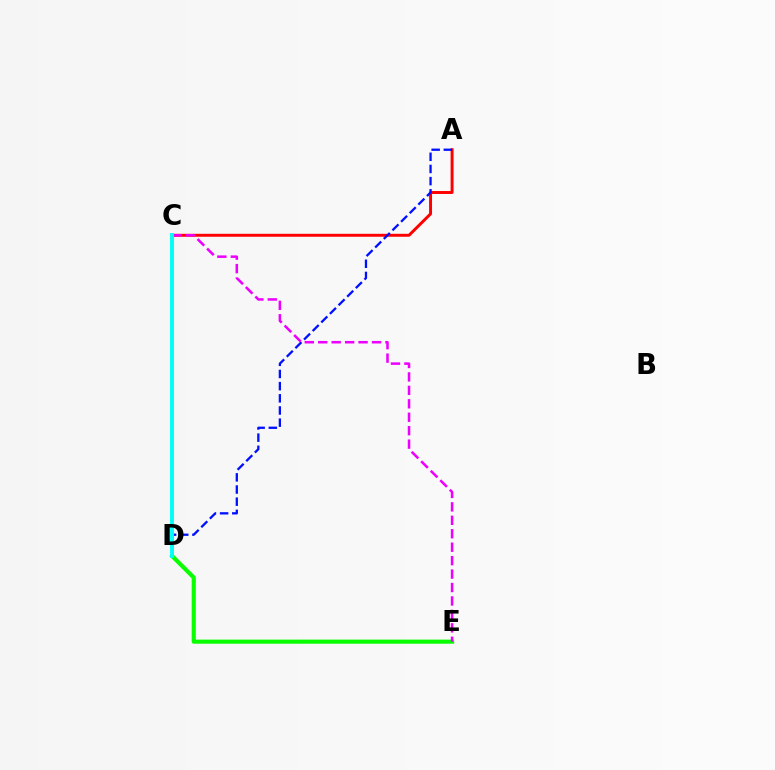{('C', 'D'): [{'color': '#fcf500', 'line_style': 'dotted', 'thickness': 1.96}, {'color': '#00fff6', 'line_style': 'solid', 'thickness': 2.78}], ('A', 'C'): [{'color': '#ff0000', 'line_style': 'solid', 'thickness': 2.12}], ('D', 'E'): [{'color': '#08ff00', 'line_style': 'solid', 'thickness': 2.96}], ('A', 'D'): [{'color': '#0010ff', 'line_style': 'dashed', 'thickness': 1.65}], ('C', 'E'): [{'color': '#ee00ff', 'line_style': 'dashed', 'thickness': 1.83}]}